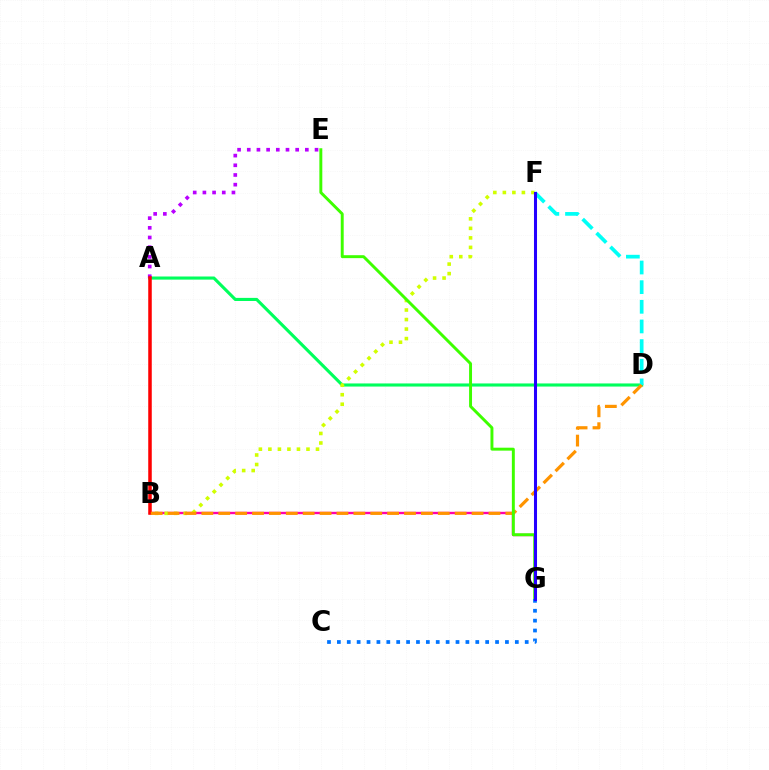{('B', 'G'): [{'color': '#ff00ac', 'line_style': 'solid', 'thickness': 1.71}], ('A', 'D'): [{'color': '#00ff5c', 'line_style': 'solid', 'thickness': 2.24}], ('A', 'E'): [{'color': '#b900ff', 'line_style': 'dotted', 'thickness': 2.63}], ('D', 'F'): [{'color': '#00fff6', 'line_style': 'dashed', 'thickness': 2.67}], ('A', 'B'): [{'color': '#ff0000', 'line_style': 'solid', 'thickness': 2.54}], ('B', 'F'): [{'color': '#d1ff00', 'line_style': 'dotted', 'thickness': 2.59}], ('B', 'D'): [{'color': '#ff9400', 'line_style': 'dashed', 'thickness': 2.29}], ('E', 'G'): [{'color': '#3dff00', 'line_style': 'solid', 'thickness': 2.12}], ('C', 'G'): [{'color': '#0074ff', 'line_style': 'dotted', 'thickness': 2.69}], ('F', 'G'): [{'color': '#2500ff', 'line_style': 'solid', 'thickness': 2.19}]}